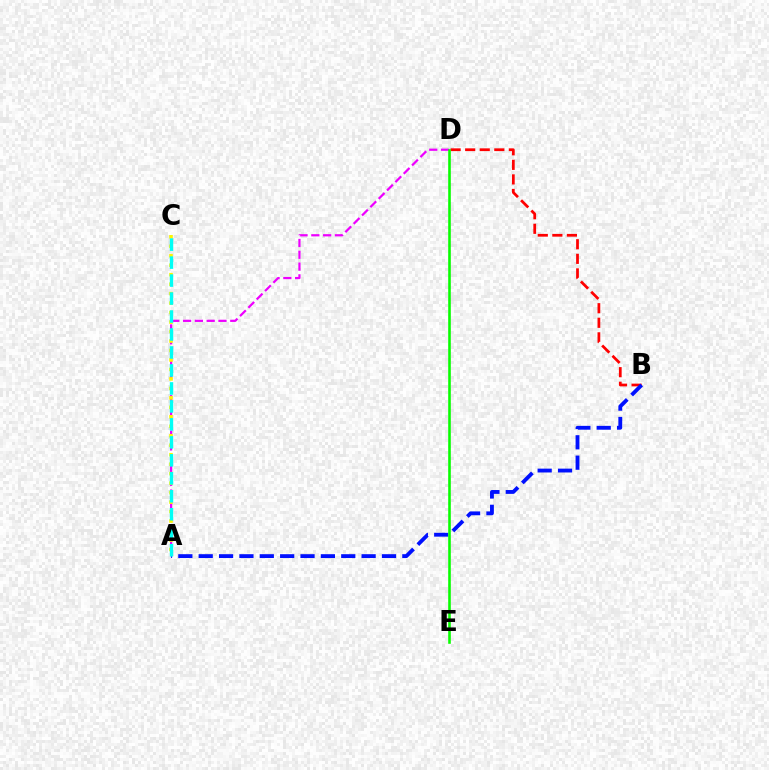{('B', 'D'): [{'color': '#ff0000', 'line_style': 'dashed', 'thickness': 1.98}], ('A', 'D'): [{'color': '#ee00ff', 'line_style': 'dashed', 'thickness': 1.6}], ('A', 'B'): [{'color': '#0010ff', 'line_style': 'dashed', 'thickness': 2.77}], ('A', 'C'): [{'color': '#fcf500', 'line_style': 'dotted', 'thickness': 2.57}, {'color': '#00fff6', 'line_style': 'dashed', 'thickness': 2.44}], ('D', 'E'): [{'color': '#08ff00', 'line_style': 'solid', 'thickness': 1.87}]}